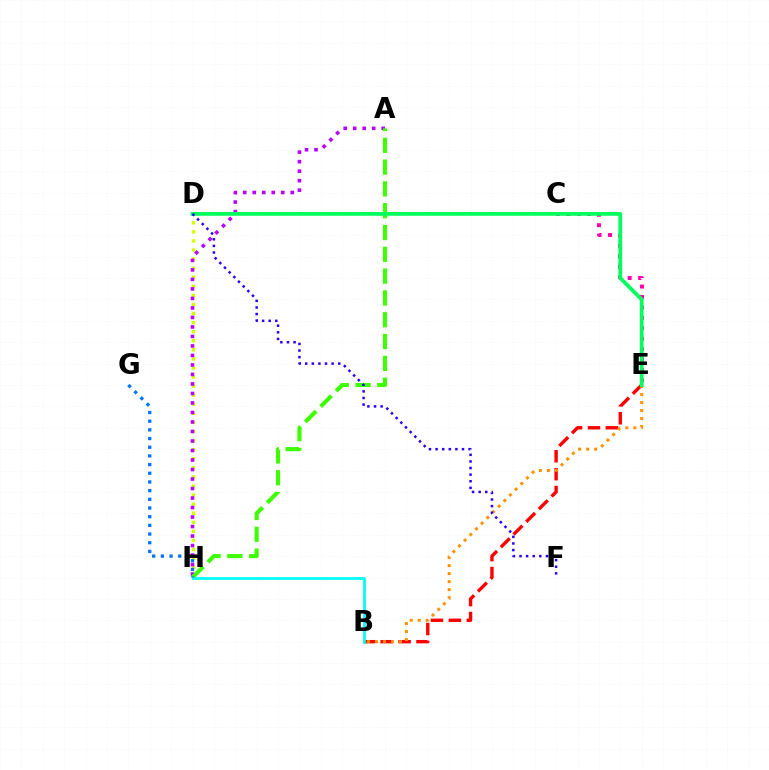{('C', 'E'): [{'color': '#ff00ac', 'line_style': 'dotted', 'thickness': 2.84}], ('D', 'H'): [{'color': '#d1ff00', 'line_style': 'dotted', 'thickness': 2.47}], ('A', 'H'): [{'color': '#b900ff', 'line_style': 'dotted', 'thickness': 2.58}, {'color': '#3dff00', 'line_style': 'dashed', 'thickness': 2.96}], ('B', 'E'): [{'color': '#ff0000', 'line_style': 'dashed', 'thickness': 2.44}, {'color': '#ff9400', 'line_style': 'dotted', 'thickness': 2.18}], ('B', 'H'): [{'color': '#00fff6', 'line_style': 'solid', 'thickness': 1.97}], ('D', 'E'): [{'color': '#00ff5c', 'line_style': 'solid', 'thickness': 2.72}], ('D', 'F'): [{'color': '#2500ff', 'line_style': 'dotted', 'thickness': 1.79}], ('G', 'H'): [{'color': '#0074ff', 'line_style': 'dotted', 'thickness': 2.36}]}